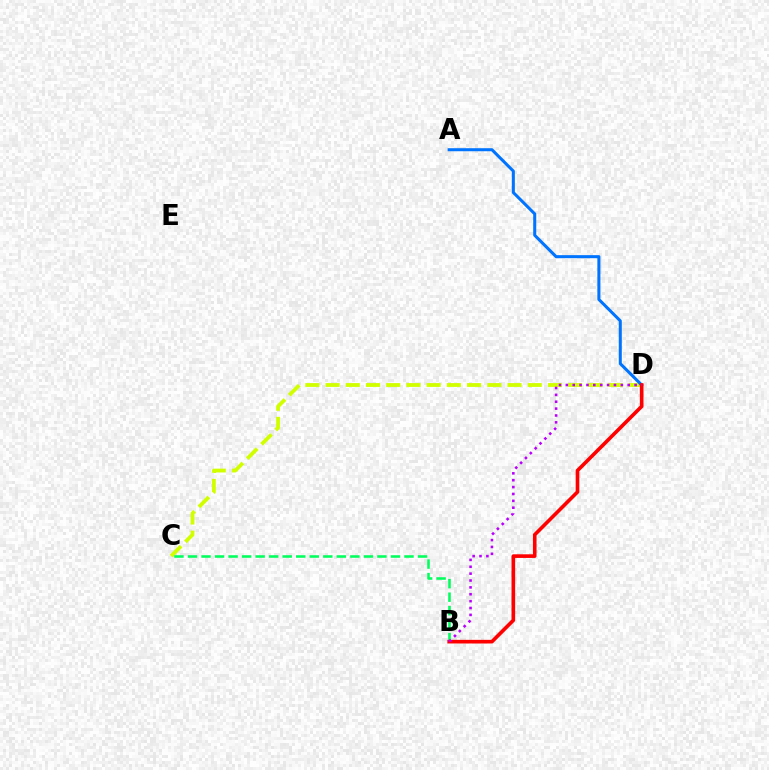{('C', 'D'): [{'color': '#d1ff00', 'line_style': 'dashed', 'thickness': 2.75}], ('B', 'C'): [{'color': '#00ff5c', 'line_style': 'dashed', 'thickness': 1.84}], ('A', 'D'): [{'color': '#0074ff', 'line_style': 'solid', 'thickness': 2.19}], ('B', 'D'): [{'color': '#ff0000', 'line_style': 'solid', 'thickness': 2.62}, {'color': '#b900ff', 'line_style': 'dotted', 'thickness': 1.87}]}